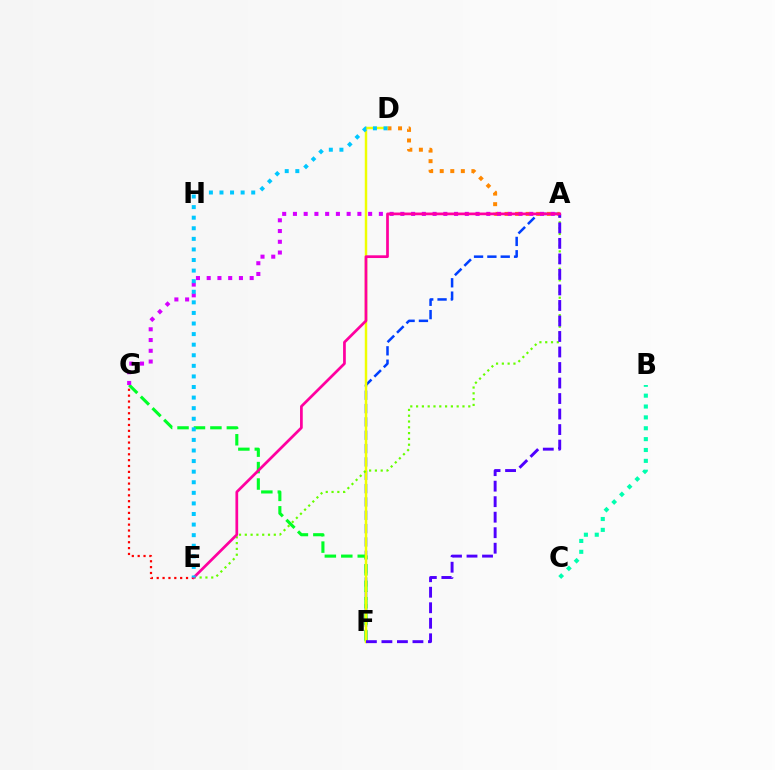{('A', 'F'): [{'color': '#003fff', 'line_style': 'dashed', 'thickness': 1.81}, {'color': '#4f00ff', 'line_style': 'dashed', 'thickness': 2.11}], ('E', 'G'): [{'color': '#ff0000', 'line_style': 'dotted', 'thickness': 1.59}], ('F', 'G'): [{'color': '#00ff27', 'line_style': 'dashed', 'thickness': 2.23}], ('A', 'D'): [{'color': '#ff8800', 'line_style': 'dotted', 'thickness': 2.87}], ('D', 'F'): [{'color': '#eeff00', 'line_style': 'solid', 'thickness': 1.77}], ('B', 'C'): [{'color': '#00ffaf', 'line_style': 'dotted', 'thickness': 2.95}], ('A', 'E'): [{'color': '#66ff00', 'line_style': 'dotted', 'thickness': 1.58}, {'color': '#ff00a0', 'line_style': 'solid', 'thickness': 1.96}], ('A', 'G'): [{'color': '#d600ff', 'line_style': 'dotted', 'thickness': 2.92}], ('D', 'E'): [{'color': '#00c7ff', 'line_style': 'dotted', 'thickness': 2.88}]}